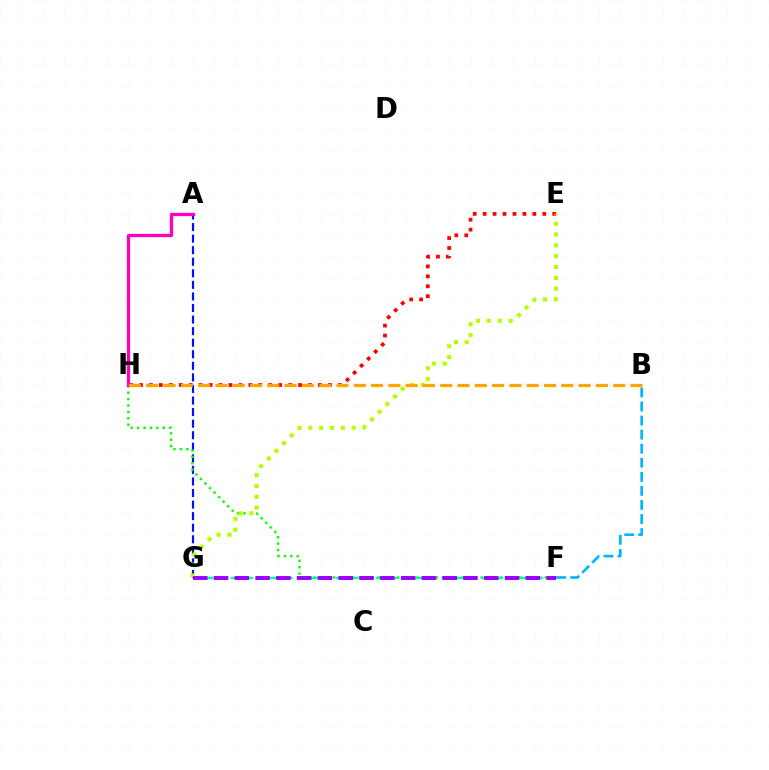{('E', 'H'): [{'color': '#ff0000', 'line_style': 'dotted', 'thickness': 2.7}], ('B', 'F'): [{'color': '#00b5ff', 'line_style': 'dashed', 'thickness': 1.91}], ('A', 'G'): [{'color': '#0010ff', 'line_style': 'dashed', 'thickness': 1.57}], ('F', 'H'): [{'color': '#08ff00', 'line_style': 'dotted', 'thickness': 1.74}], ('E', 'G'): [{'color': '#b3ff00', 'line_style': 'dotted', 'thickness': 2.95}], ('A', 'H'): [{'color': '#ff00bd', 'line_style': 'solid', 'thickness': 2.36}], ('F', 'G'): [{'color': '#00ff9d', 'line_style': 'dashed', 'thickness': 1.79}, {'color': '#9b00ff', 'line_style': 'dashed', 'thickness': 2.82}], ('B', 'H'): [{'color': '#ffa500', 'line_style': 'dashed', 'thickness': 2.35}]}